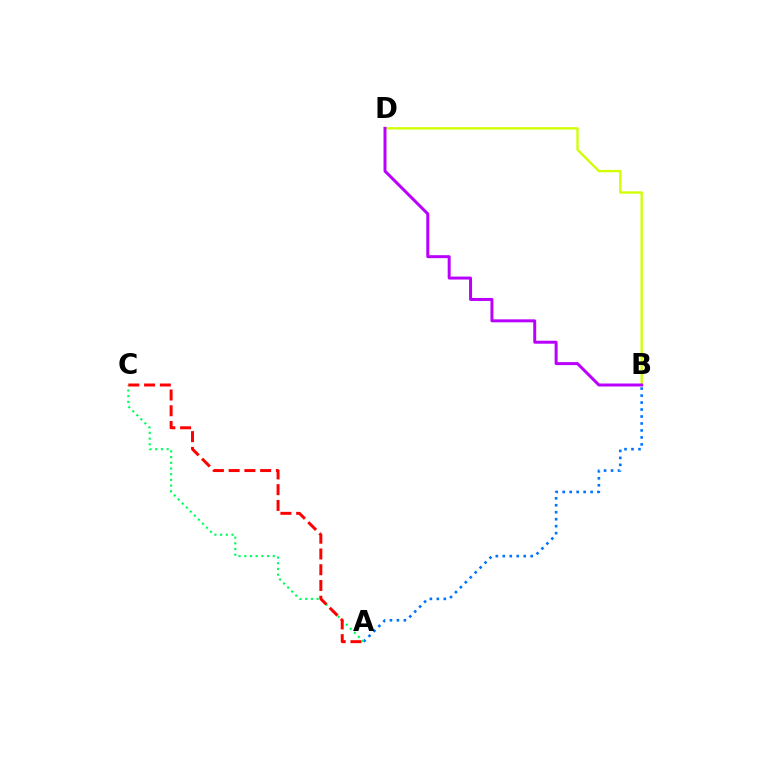{('B', 'D'): [{'color': '#d1ff00', 'line_style': 'solid', 'thickness': 1.68}, {'color': '#b900ff', 'line_style': 'solid', 'thickness': 2.14}], ('A', 'B'): [{'color': '#0074ff', 'line_style': 'dotted', 'thickness': 1.89}], ('A', 'C'): [{'color': '#00ff5c', 'line_style': 'dotted', 'thickness': 1.55}, {'color': '#ff0000', 'line_style': 'dashed', 'thickness': 2.14}]}